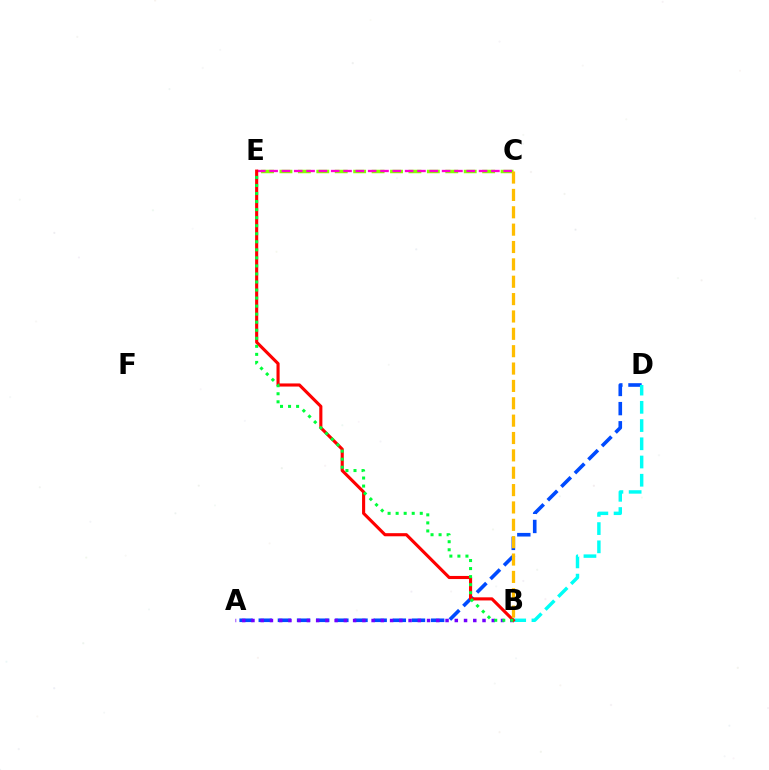{('A', 'D'): [{'color': '#004bff', 'line_style': 'dashed', 'thickness': 2.6}], ('B', 'D'): [{'color': '#00fff6', 'line_style': 'dashed', 'thickness': 2.48}], ('A', 'B'): [{'color': '#7200ff', 'line_style': 'dotted', 'thickness': 2.51}], ('C', 'E'): [{'color': '#84ff00', 'line_style': 'dashed', 'thickness': 2.5}, {'color': '#ff00cf', 'line_style': 'dashed', 'thickness': 1.67}], ('B', 'E'): [{'color': '#ff0000', 'line_style': 'solid', 'thickness': 2.24}, {'color': '#00ff39', 'line_style': 'dotted', 'thickness': 2.19}], ('B', 'C'): [{'color': '#ffbd00', 'line_style': 'dashed', 'thickness': 2.36}]}